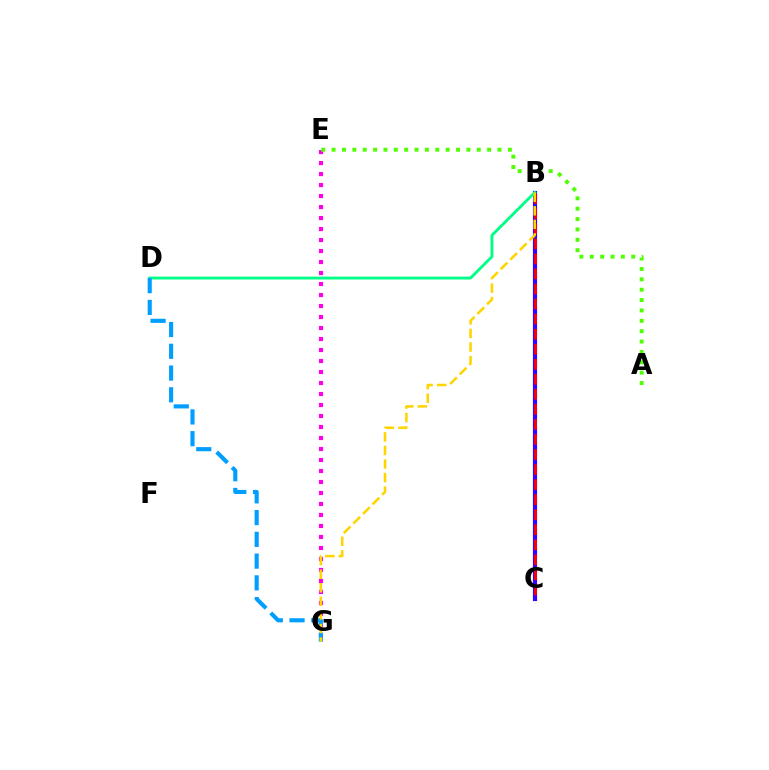{('B', 'C'): [{'color': '#3700ff', 'line_style': 'solid', 'thickness': 2.99}, {'color': '#ff0000', 'line_style': 'dashed', 'thickness': 2.04}], ('B', 'D'): [{'color': '#00ff86', 'line_style': 'solid', 'thickness': 2.06}], ('E', 'G'): [{'color': '#ff00ed', 'line_style': 'dotted', 'thickness': 2.99}], ('A', 'E'): [{'color': '#4fff00', 'line_style': 'dotted', 'thickness': 2.82}], ('D', 'G'): [{'color': '#009eff', 'line_style': 'dashed', 'thickness': 2.96}], ('B', 'G'): [{'color': '#ffd500', 'line_style': 'dashed', 'thickness': 1.84}]}